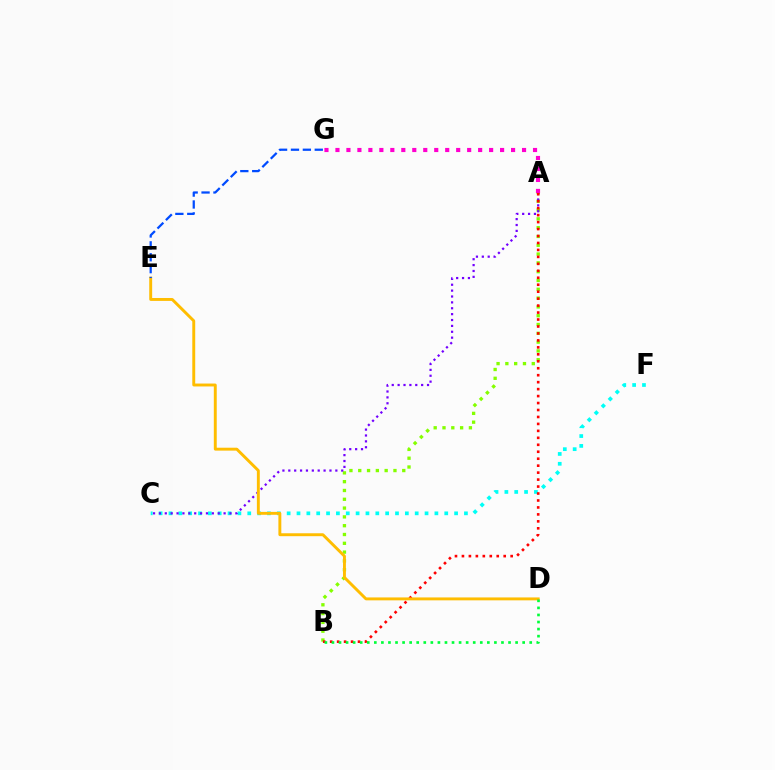{('C', 'F'): [{'color': '#00fff6', 'line_style': 'dotted', 'thickness': 2.68}], ('A', 'B'): [{'color': '#84ff00', 'line_style': 'dotted', 'thickness': 2.39}, {'color': '#ff0000', 'line_style': 'dotted', 'thickness': 1.89}], ('A', 'C'): [{'color': '#7200ff', 'line_style': 'dotted', 'thickness': 1.6}], ('A', 'G'): [{'color': '#ff00cf', 'line_style': 'dotted', 'thickness': 2.98}], ('D', 'E'): [{'color': '#ffbd00', 'line_style': 'solid', 'thickness': 2.1}], ('E', 'G'): [{'color': '#004bff', 'line_style': 'dashed', 'thickness': 1.62}], ('B', 'D'): [{'color': '#00ff39', 'line_style': 'dotted', 'thickness': 1.92}]}